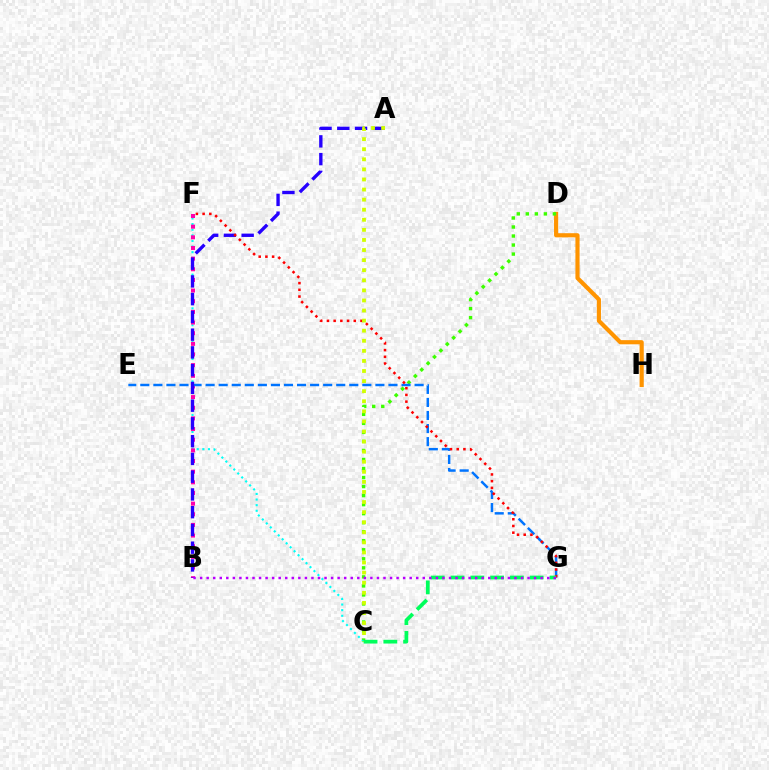{('D', 'H'): [{'color': '#ff9400', 'line_style': 'solid', 'thickness': 2.99}], ('C', 'D'): [{'color': '#3dff00', 'line_style': 'dotted', 'thickness': 2.45}], ('C', 'F'): [{'color': '#00fff6', 'line_style': 'dotted', 'thickness': 1.53}], ('B', 'F'): [{'color': '#ff00ac', 'line_style': 'dotted', 'thickness': 2.89}], ('E', 'G'): [{'color': '#0074ff', 'line_style': 'dashed', 'thickness': 1.77}], ('A', 'B'): [{'color': '#2500ff', 'line_style': 'dashed', 'thickness': 2.41}], ('F', 'G'): [{'color': '#ff0000', 'line_style': 'dotted', 'thickness': 1.82}], ('A', 'C'): [{'color': '#d1ff00', 'line_style': 'dotted', 'thickness': 2.74}], ('C', 'G'): [{'color': '#00ff5c', 'line_style': 'dashed', 'thickness': 2.69}], ('B', 'G'): [{'color': '#b900ff', 'line_style': 'dotted', 'thickness': 1.78}]}